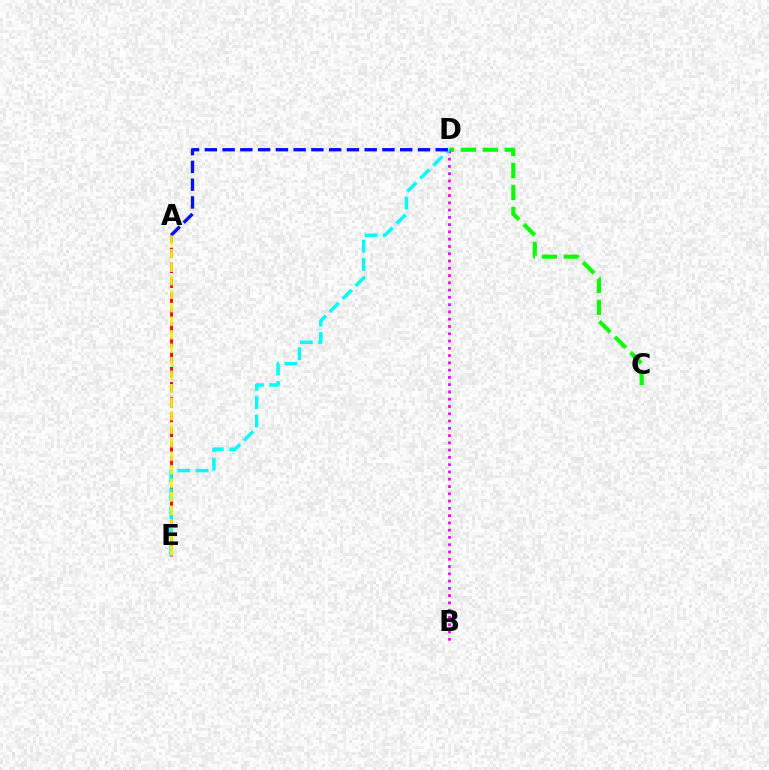{('A', 'E'): [{'color': '#ff0000', 'line_style': 'dashed', 'thickness': 2.03}, {'color': '#fcf500', 'line_style': 'dashed', 'thickness': 1.83}], ('C', 'D'): [{'color': '#08ff00', 'line_style': 'dashed', 'thickness': 2.98}], ('B', 'D'): [{'color': '#ee00ff', 'line_style': 'dotted', 'thickness': 1.98}], ('D', 'E'): [{'color': '#00fff6', 'line_style': 'dashed', 'thickness': 2.49}], ('A', 'D'): [{'color': '#0010ff', 'line_style': 'dashed', 'thickness': 2.41}]}